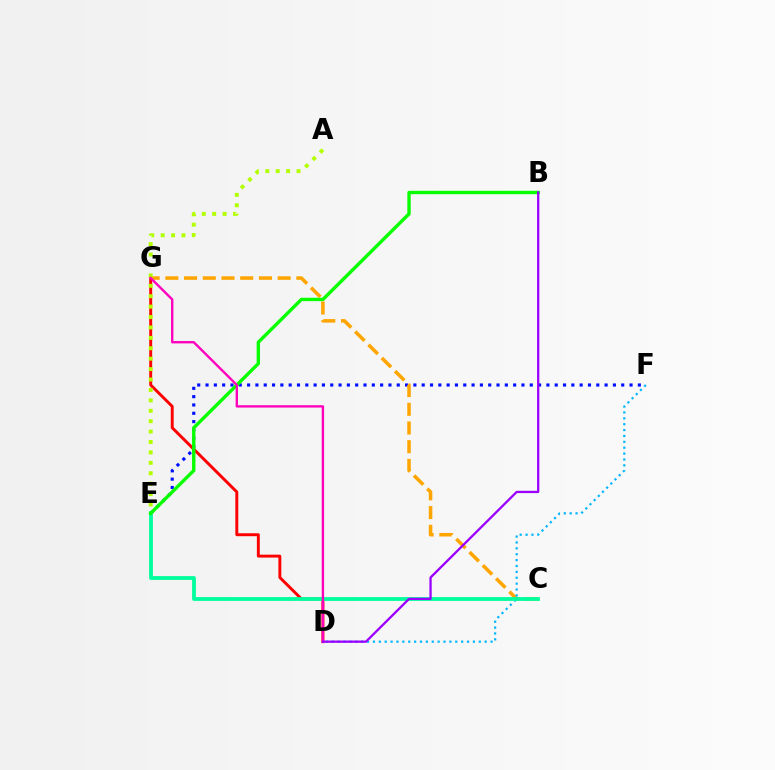{('D', 'G'): [{'color': '#ff0000', 'line_style': 'solid', 'thickness': 2.11}, {'color': '#ff00bd', 'line_style': 'solid', 'thickness': 1.7}], ('E', 'F'): [{'color': '#0010ff', 'line_style': 'dotted', 'thickness': 2.26}], ('C', 'G'): [{'color': '#ffa500', 'line_style': 'dashed', 'thickness': 2.54}], ('D', 'F'): [{'color': '#00b5ff', 'line_style': 'dotted', 'thickness': 1.6}], ('A', 'E'): [{'color': '#b3ff00', 'line_style': 'dotted', 'thickness': 2.83}], ('C', 'E'): [{'color': '#00ff9d', 'line_style': 'solid', 'thickness': 2.73}], ('B', 'E'): [{'color': '#08ff00', 'line_style': 'solid', 'thickness': 2.43}], ('B', 'D'): [{'color': '#9b00ff', 'line_style': 'solid', 'thickness': 1.64}]}